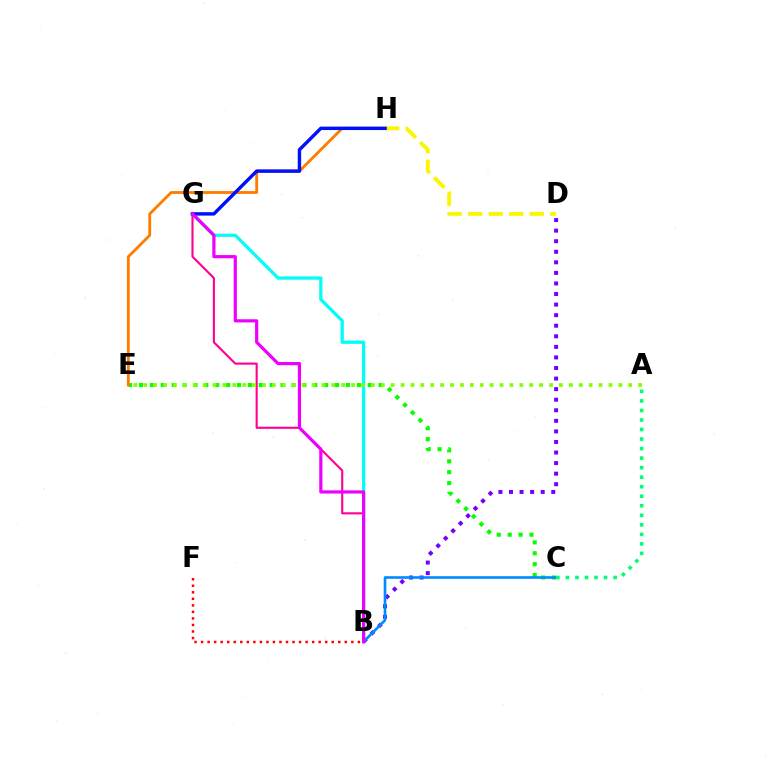{('B', 'G'): [{'color': '#ff0094', 'line_style': 'solid', 'thickness': 1.52}, {'color': '#00fff6', 'line_style': 'solid', 'thickness': 2.35}, {'color': '#ee00ff', 'line_style': 'solid', 'thickness': 2.29}], ('D', 'H'): [{'color': '#fcf500', 'line_style': 'dashed', 'thickness': 2.79}], ('B', 'D'): [{'color': '#7200ff', 'line_style': 'dotted', 'thickness': 2.87}], ('C', 'E'): [{'color': '#08ff00', 'line_style': 'dotted', 'thickness': 2.96}], ('B', 'C'): [{'color': '#008cff', 'line_style': 'solid', 'thickness': 1.9}], ('E', 'H'): [{'color': '#ff7c00', 'line_style': 'solid', 'thickness': 2.04}], ('A', 'E'): [{'color': '#84ff00', 'line_style': 'dotted', 'thickness': 2.69}], ('B', 'F'): [{'color': '#ff0000', 'line_style': 'dotted', 'thickness': 1.77}], ('G', 'H'): [{'color': '#0010ff', 'line_style': 'solid', 'thickness': 2.46}], ('A', 'C'): [{'color': '#00ff74', 'line_style': 'dotted', 'thickness': 2.59}]}